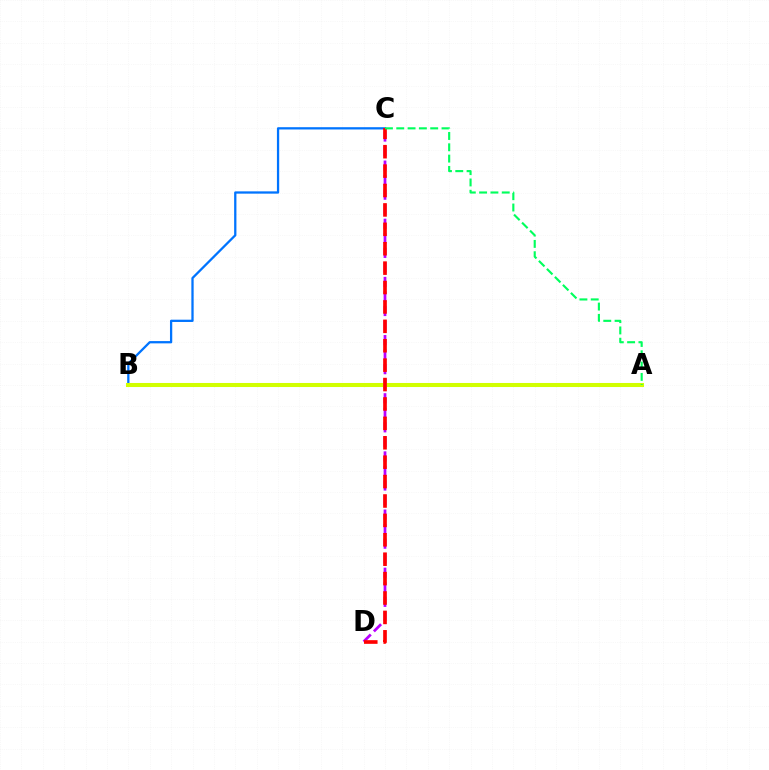{('C', 'D'): [{'color': '#b900ff', 'line_style': 'dashed', 'thickness': 1.98}, {'color': '#ff0000', 'line_style': 'dashed', 'thickness': 2.64}], ('B', 'C'): [{'color': '#0074ff', 'line_style': 'solid', 'thickness': 1.64}], ('A', 'B'): [{'color': '#d1ff00', 'line_style': 'solid', 'thickness': 2.92}], ('A', 'C'): [{'color': '#00ff5c', 'line_style': 'dashed', 'thickness': 1.54}]}